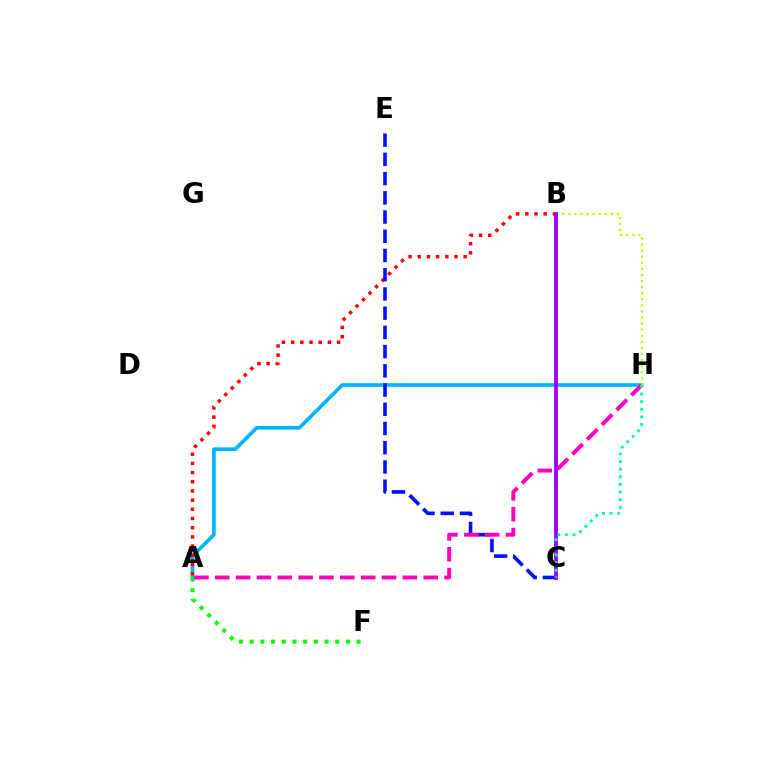{('A', 'H'): [{'color': '#00b5ff', 'line_style': 'solid', 'thickness': 2.62}, {'color': '#ff00bd', 'line_style': 'dashed', 'thickness': 2.83}], ('A', 'F'): [{'color': '#08ff00', 'line_style': 'dotted', 'thickness': 2.91}], ('B', 'H'): [{'color': '#b3ff00', 'line_style': 'dotted', 'thickness': 1.65}], ('A', 'B'): [{'color': '#ff0000', 'line_style': 'dotted', 'thickness': 2.5}], ('B', 'C'): [{'color': '#ffa500', 'line_style': 'solid', 'thickness': 1.83}, {'color': '#9b00ff', 'line_style': 'solid', 'thickness': 2.76}], ('C', 'E'): [{'color': '#0010ff', 'line_style': 'dashed', 'thickness': 2.61}], ('C', 'H'): [{'color': '#00ff9d', 'line_style': 'dotted', 'thickness': 2.07}]}